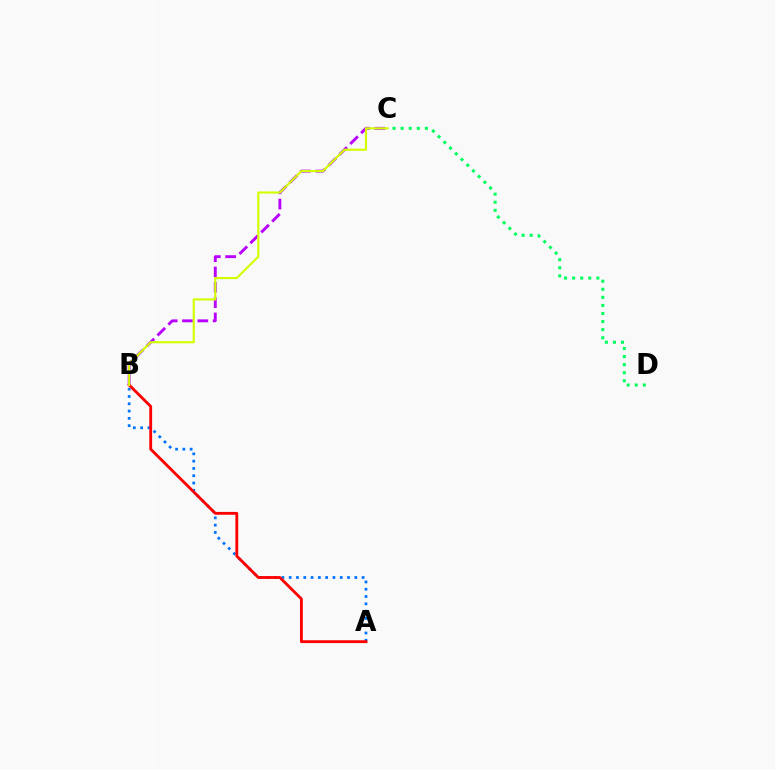{('A', 'B'): [{'color': '#0074ff', 'line_style': 'dotted', 'thickness': 1.98}, {'color': '#ff0000', 'line_style': 'solid', 'thickness': 2.04}], ('B', 'C'): [{'color': '#b900ff', 'line_style': 'dashed', 'thickness': 2.08}, {'color': '#d1ff00', 'line_style': 'solid', 'thickness': 1.54}], ('C', 'D'): [{'color': '#00ff5c', 'line_style': 'dotted', 'thickness': 2.19}]}